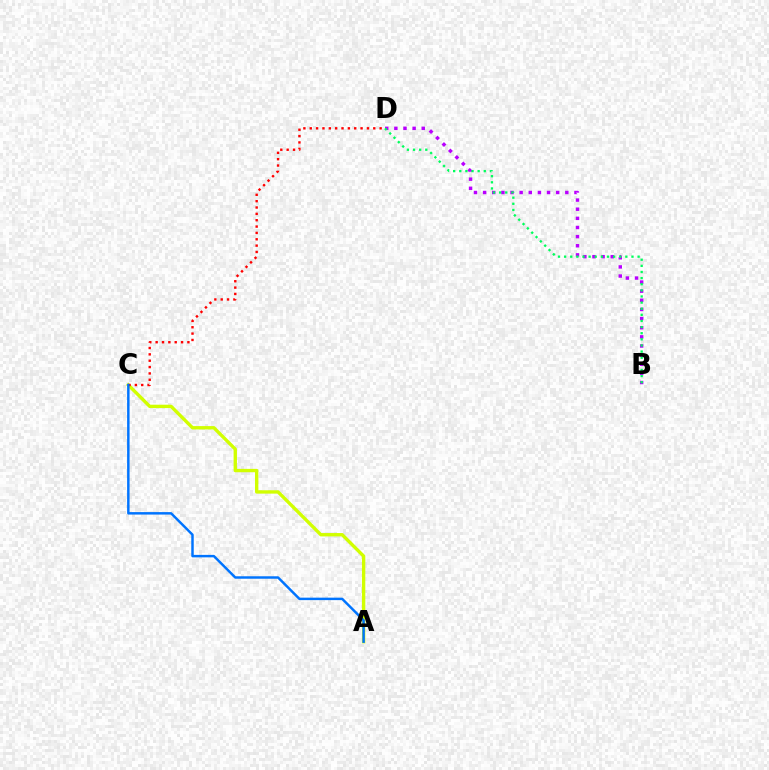{('B', 'D'): [{'color': '#b900ff', 'line_style': 'dotted', 'thickness': 2.48}, {'color': '#00ff5c', 'line_style': 'dotted', 'thickness': 1.66}], ('A', 'C'): [{'color': '#d1ff00', 'line_style': 'solid', 'thickness': 2.42}, {'color': '#0074ff', 'line_style': 'solid', 'thickness': 1.77}], ('C', 'D'): [{'color': '#ff0000', 'line_style': 'dotted', 'thickness': 1.73}]}